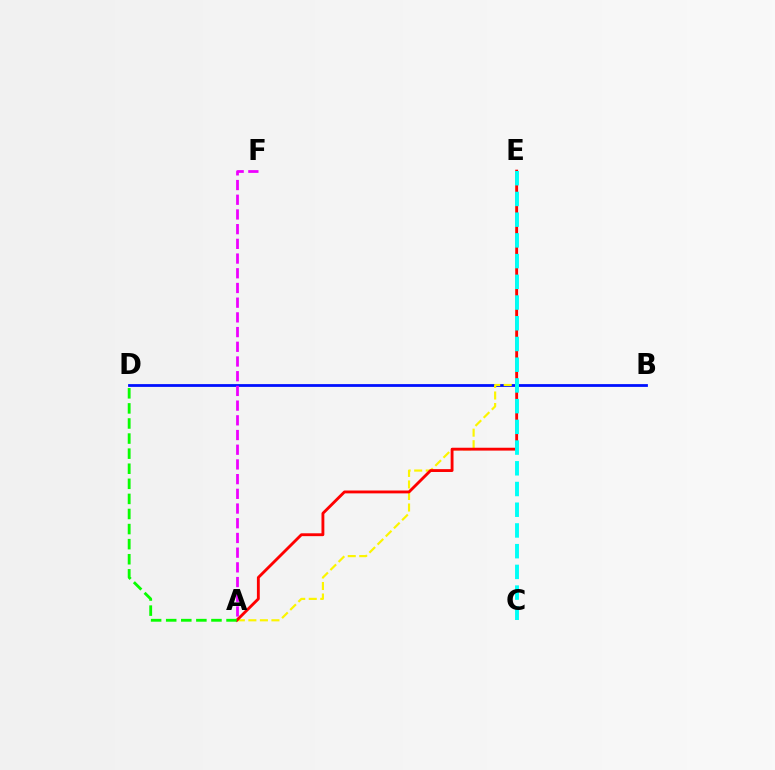{('B', 'D'): [{'color': '#0010ff', 'line_style': 'solid', 'thickness': 2.0}], ('A', 'E'): [{'color': '#fcf500', 'line_style': 'dashed', 'thickness': 1.57}, {'color': '#ff0000', 'line_style': 'solid', 'thickness': 2.06}], ('C', 'E'): [{'color': '#00fff6', 'line_style': 'dashed', 'thickness': 2.81}], ('A', 'D'): [{'color': '#08ff00', 'line_style': 'dashed', 'thickness': 2.05}], ('A', 'F'): [{'color': '#ee00ff', 'line_style': 'dashed', 'thickness': 2.0}]}